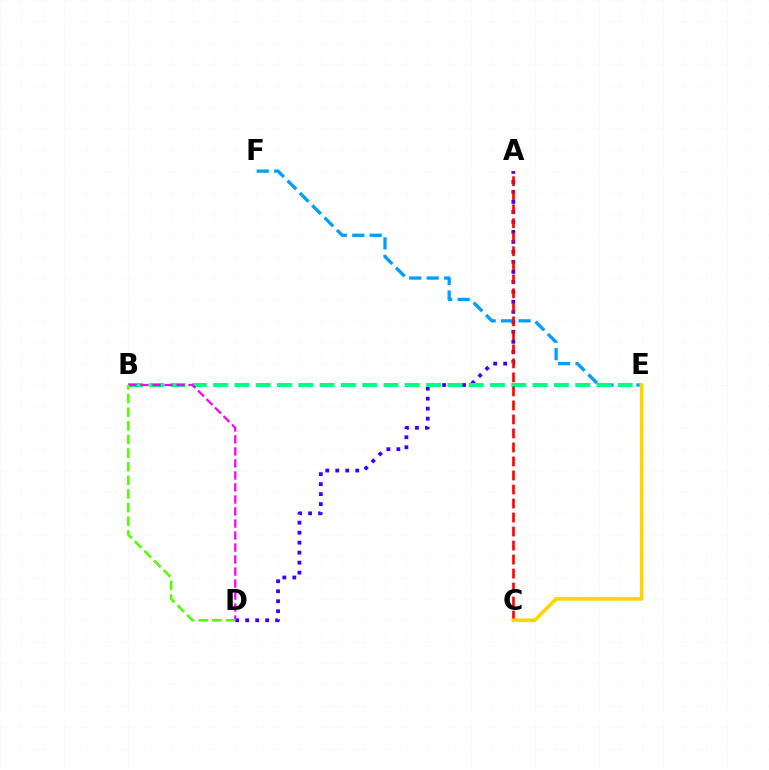{('A', 'D'): [{'color': '#3700ff', 'line_style': 'dotted', 'thickness': 2.71}], ('E', 'F'): [{'color': '#009eff', 'line_style': 'dashed', 'thickness': 2.37}], ('B', 'E'): [{'color': '#00ff86', 'line_style': 'dashed', 'thickness': 2.89}], ('A', 'C'): [{'color': '#ff0000', 'line_style': 'dashed', 'thickness': 1.9}], ('B', 'D'): [{'color': '#ff00ed', 'line_style': 'dashed', 'thickness': 1.63}, {'color': '#4fff00', 'line_style': 'dashed', 'thickness': 1.85}], ('C', 'E'): [{'color': '#ffd500', 'line_style': 'solid', 'thickness': 2.62}]}